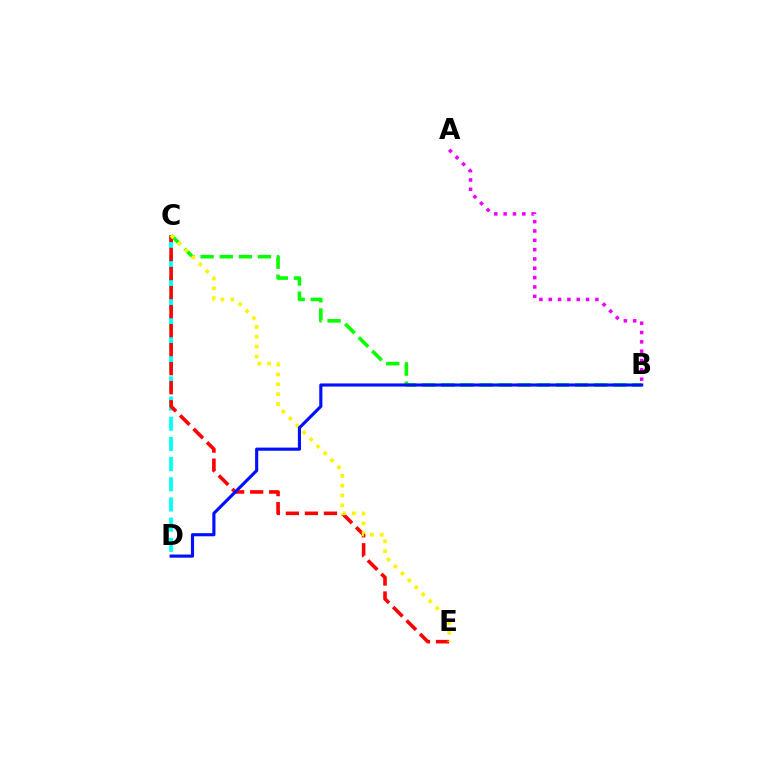{('C', 'D'): [{'color': '#00fff6', 'line_style': 'dashed', 'thickness': 2.74}], ('C', 'E'): [{'color': '#ff0000', 'line_style': 'dashed', 'thickness': 2.59}, {'color': '#fcf500', 'line_style': 'dotted', 'thickness': 2.67}], ('B', 'C'): [{'color': '#08ff00', 'line_style': 'dashed', 'thickness': 2.6}], ('A', 'B'): [{'color': '#ee00ff', 'line_style': 'dotted', 'thickness': 2.54}], ('B', 'D'): [{'color': '#0010ff', 'line_style': 'solid', 'thickness': 2.25}]}